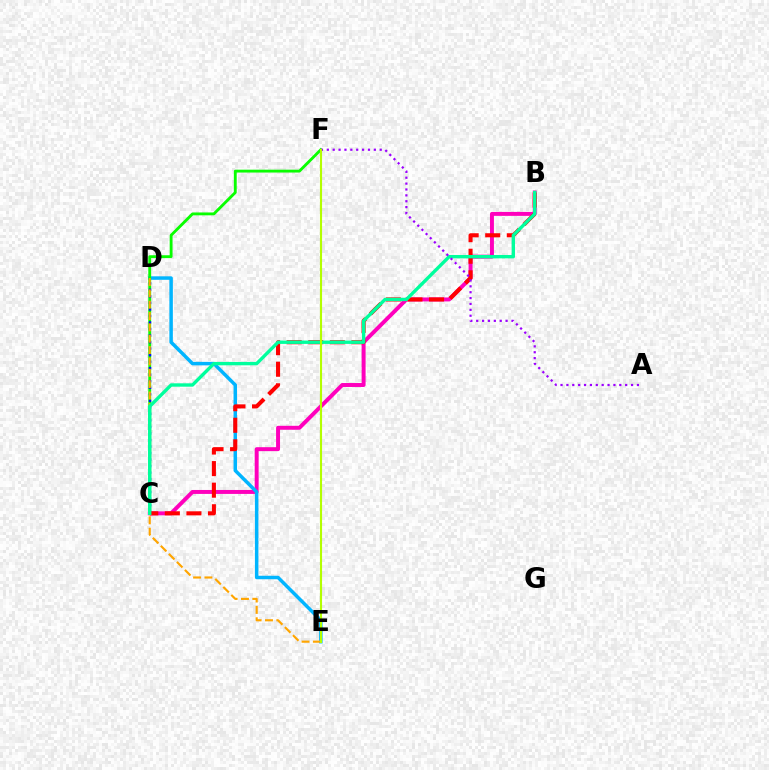{('B', 'C'): [{'color': '#ff00bd', 'line_style': 'solid', 'thickness': 2.84}, {'color': '#ff0000', 'line_style': 'dashed', 'thickness': 2.93}, {'color': '#00ff9d', 'line_style': 'solid', 'thickness': 2.43}], ('D', 'E'): [{'color': '#00b5ff', 'line_style': 'solid', 'thickness': 2.51}, {'color': '#ffa500', 'line_style': 'dashed', 'thickness': 1.54}], ('C', 'F'): [{'color': '#08ff00', 'line_style': 'solid', 'thickness': 2.06}], ('C', 'D'): [{'color': '#0010ff', 'line_style': 'dotted', 'thickness': 1.77}], ('A', 'F'): [{'color': '#9b00ff', 'line_style': 'dotted', 'thickness': 1.6}], ('E', 'F'): [{'color': '#b3ff00', 'line_style': 'solid', 'thickness': 1.52}]}